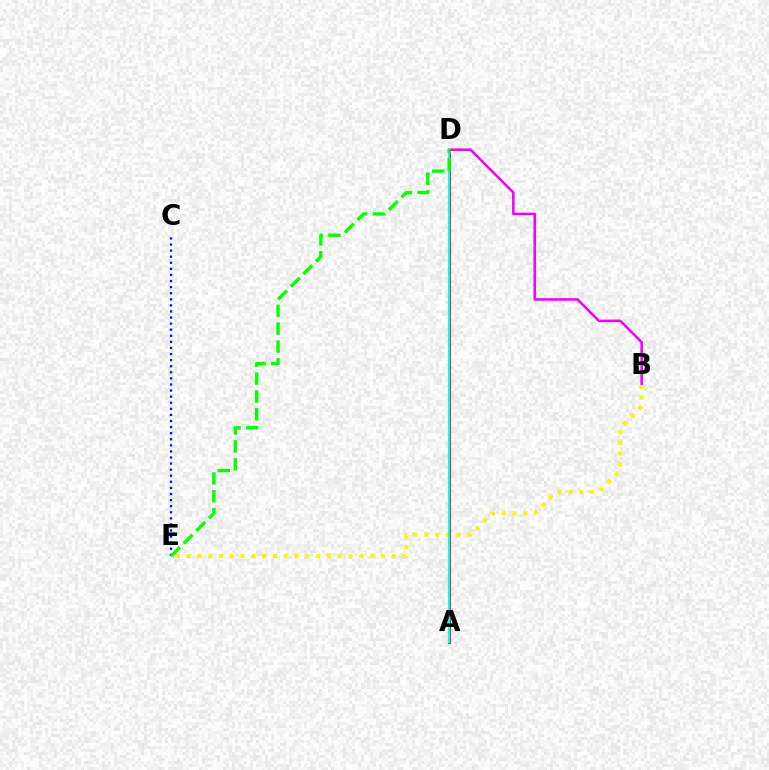{('A', 'D'): [{'color': '#ff0000', 'line_style': 'solid', 'thickness': 1.99}, {'color': '#00fff6', 'line_style': 'solid', 'thickness': 1.55}], ('B', 'D'): [{'color': '#ee00ff', 'line_style': 'solid', 'thickness': 1.81}], ('B', 'E'): [{'color': '#fcf500', 'line_style': 'dotted', 'thickness': 2.93}], ('C', 'E'): [{'color': '#0010ff', 'line_style': 'dotted', 'thickness': 1.65}], ('D', 'E'): [{'color': '#08ff00', 'line_style': 'dashed', 'thickness': 2.42}]}